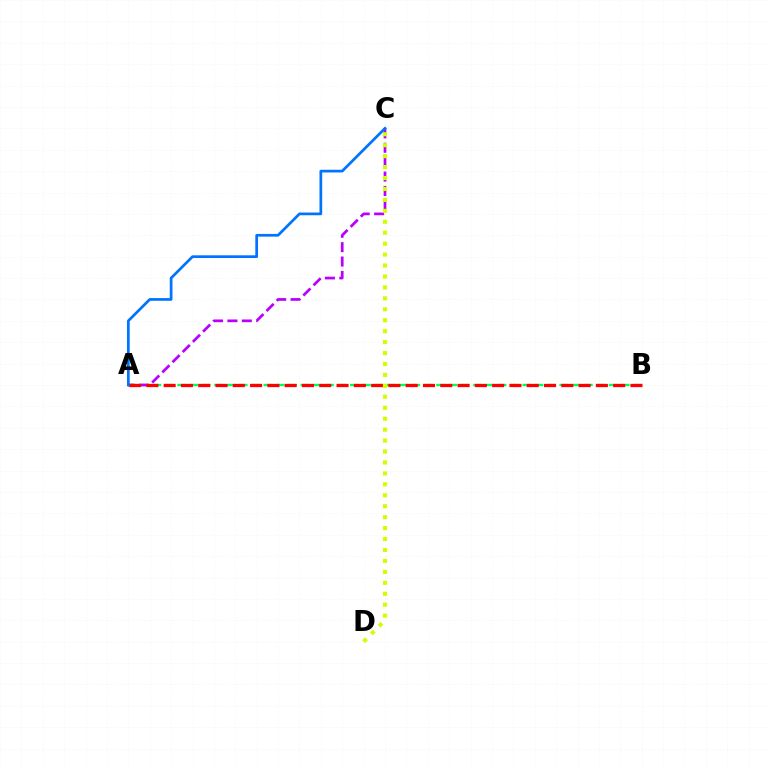{('A', 'B'): [{'color': '#00ff5c', 'line_style': 'dashed', 'thickness': 1.67}, {'color': '#ff0000', 'line_style': 'dashed', 'thickness': 2.35}], ('A', 'C'): [{'color': '#b900ff', 'line_style': 'dashed', 'thickness': 1.96}, {'color': '#0074ff', 'line_style': 'solid', 'thickness': 1.96}], ('C', 'D'): [{'color': '#d1ff00', 'line_style': 'dotted', 'thickness': 2.97}]}